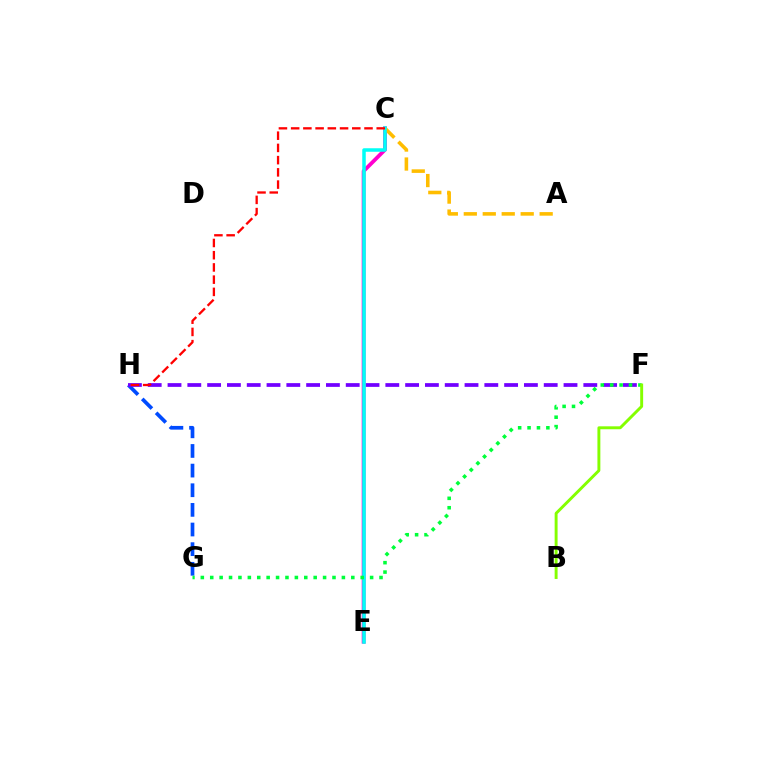{('G', 'H'): [{'color': '#004bff', 'line_style': 'dashed', 'thickness': 2.67}], ('C', 'E'): [{'color': '#ff00cf', 'line_style': 'solid', 'thickness': 2.75}, {'color': '#00fff6', 'line_style': 'solid', 'thickness': 2.52}], ('A', 'C'): [{'color': '#ffbd00', 'line_style': 'dashed', 'thickness': 2.58}], ('F', 'H'): [{'color': '#7200ff', 'line_style': 'dashed', 'thickness': 2.69}], ('F', 'G'): [{'color': '#00ff39', 'line_style': 'dotted', 'thickness': 2.56}], ('B', 'F'): [{'color': '#84ff00', 'line_style': 'solid', 'thickness': 2.11}], ('C', 'H'): [{'color': '#ff0000', 'line_style': 'dashed', 'thickness': 1.66}]}